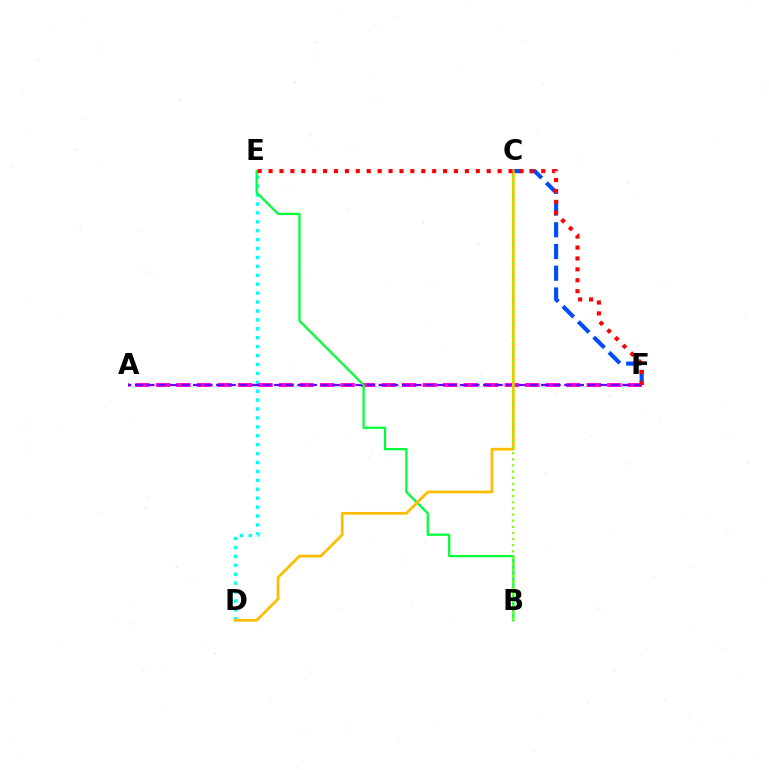{('D', 'E'): [{'color': '#00fff6', 'line_style': 'dotted', 'thickness': 2.42}], ('A', 'F'): [{'color': '#ff00cf', 'line_style': 'dashed', 'thickness': 2.79}, {'color': '#7200ff', 'line_style': 'dashed', 'thickness': 1.58}], ('B', 'E'): [{'color': '#00ff39', 'line_style': 'solid', 'thickness': 1.62}], ('C', 'F'): [{'color': '#004bff', 'line_style': 'dashed', 'thickness': 2.95}], ('C', 'D'): [{'color': '#ffbd00', 'line_style': 'solid', 'thickness': 1.97}], ('B', 'C'): [{'color': '#84ff00', 'line_style': 'dotted', 'thickness': 1.67}], ('E', 'F'): [{'color': '#ff0000', 'line_style': 'dotted', 'thickness': 2.96}]}